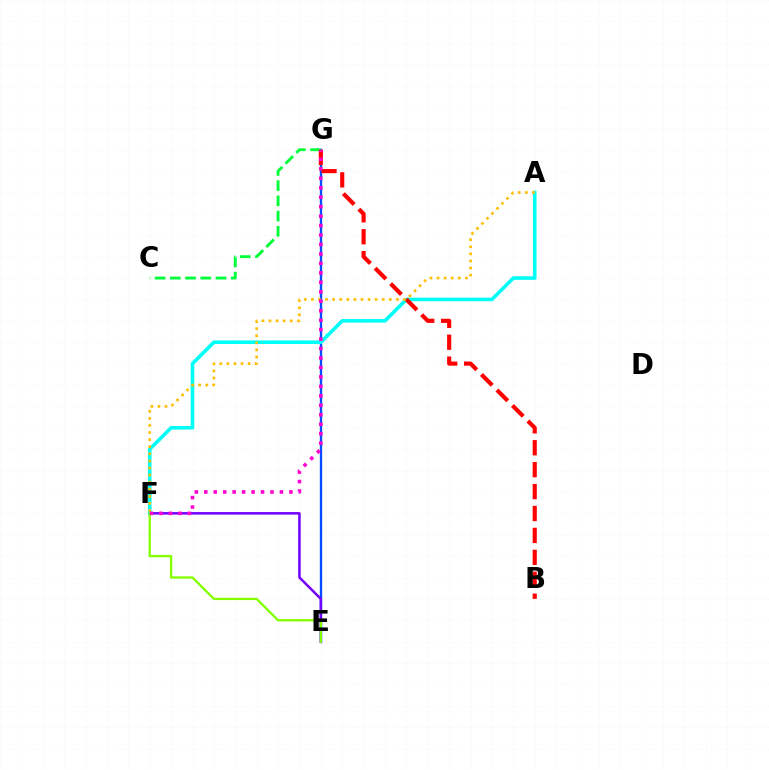{('E', 'G'): [{'color': '#004bff', 'line_style': 'solid', 'thickness': 1.69}], ('E', 'F'): [{'color': '#7200ff', 'line_style': 'solid', 'thickness': 1.8}, {'color': '#84ff00', 'line_style': 'solid', 'thickness': 1.69}], ('C', 'G'): [{'color': '#00ff39', 'line_style': 'dashed', 'thickness': 2.07}], ('A', 'F'): [{'color': '#00fff6', 'line_style': 'solid', 'thickness': 2.59}, {'color': '#ffbd00', 'line_style': 'dotted', 'thickness': 1.92}], ('B', 'G'): [{'color': '#ff0000', 'line_style': 'dashed', 'thickness': 2.98}], ('F', 'G'): [{'color': '#ff00cf', 'line_style': 'dotted', 'thickness': 2.57}]}